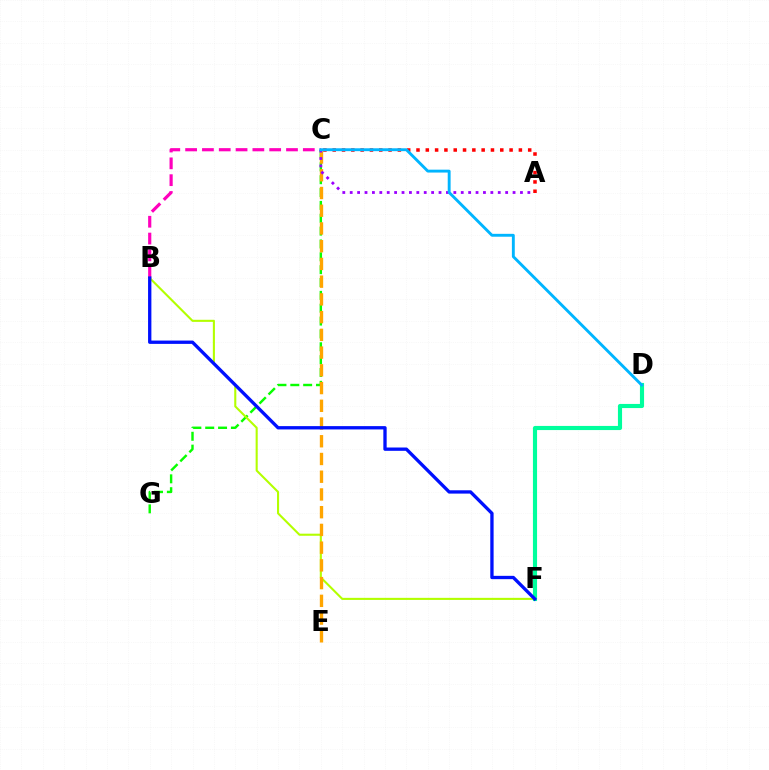{('B', 'C'): [{'color': '#ff00bd', 'line_style': 'dashed', 'thickness': 2.28}], ('C', 'G'): [{'color': '#08ff00', 'line_style': 'dashed', 'thickness': 1.75}], ('B', 'F'): [{'color': '#b3ff00', 'line_style': 'solid', 'thickness': 1.5}, {'color': '#0010ff', 'line_style': 'solid', 'thickness': 2.39}], ('C', 'E'): [{'color': '#ffa500', 'line_style': 'dashed', 'thickness': 2.41}], ('D', 'F'): [{'color': '#00ff9d', 'line_style': 'solid', 'thickness': 2.98}], ('A', 'C'): [{'color': '#9b00ff', 'line_style': 'dotted', 'thickness': 2.01}, {'color': '#ff0000', 'line_style': 'dotted', 'thickness': 2.53}], ('C', 'D'): [{'color': '#00b5ff', 'line_style': 'solid', 'thickness': 2.08}]}